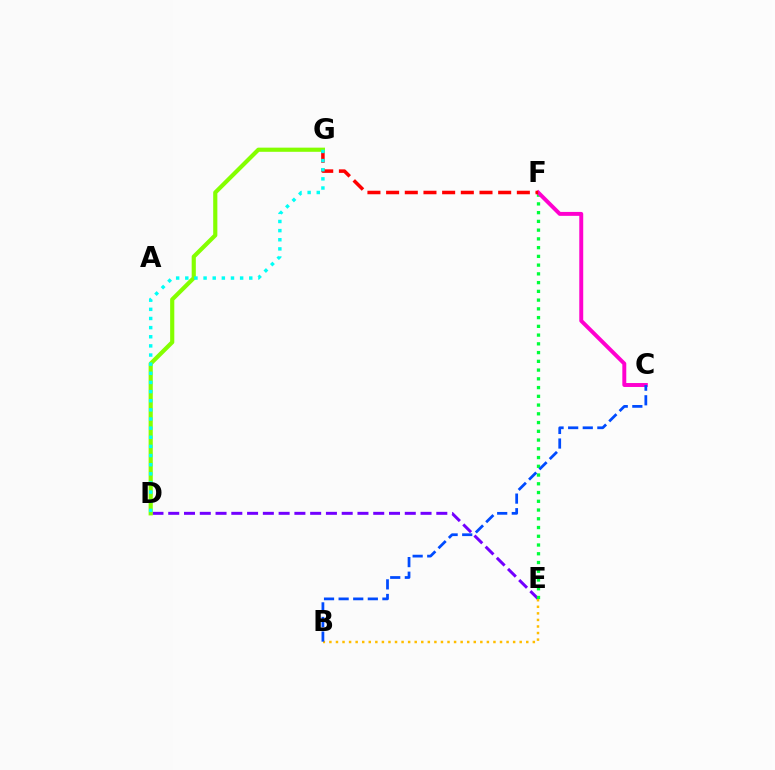{('D', 'E'): [{'color': '#7200ff', 'line_style': 'dashed', 'thickness': 2.14}], ('E', 'F'): [{'color': '#00ff39', 'line_style': 'dotted', 'thickness': 2.38}], ('C', 'F'): [{'color': '#ff00cf', 'line_style': 'solid', 'thickness': 2.83}], ('B', 'E'): [{'color': '#ffbd00', 'line_style': 'dotted', 'thickness': 1.78}], ('F', 'G'): [{'color': '#ff0000', 'line_style': 'dashed', 'thickness': 2.54}], ('D', 'G'): [{'color': '#84ff00', 'line_style': 'solid', 'thickness': 2.99}, {'color': '#00fff6', 'line_style': 'dotted', 'thickness': 2.48}], ('B', 'C'): [{'color': '#004bff', 'line_style': 'dashed', 'thickness': 1.98}]}